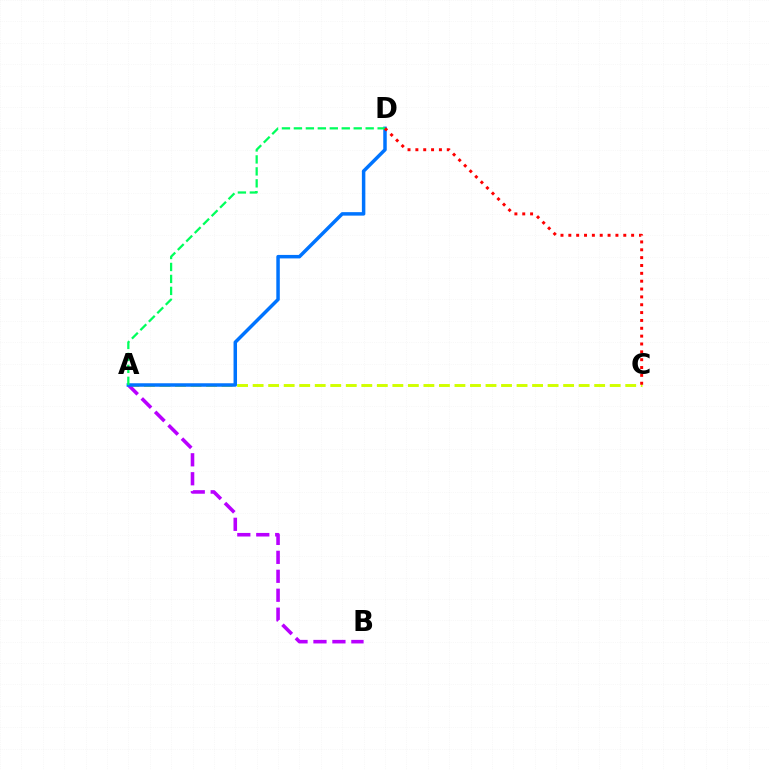{('A', 'C'): [{'color': '#d1ff00', 'line_style': 'dashed', 'thickness': 2.11}], ('A', 'B'): [{'color': '#b900ff', 'line_style': 'dashed', 'thickness': 2.57}], ('A', 'D'): [{'color': '#0074ff', 'line_style': 'solid', 'thickness': 2.51}, {'color': '#00ff5c', 'line_style': 'dashed', 'thickness': 1.63}], ('C', 'D'): [{'color': '#ff0000', 'line_style': 'dotted', 'thickness': 2.13}]}